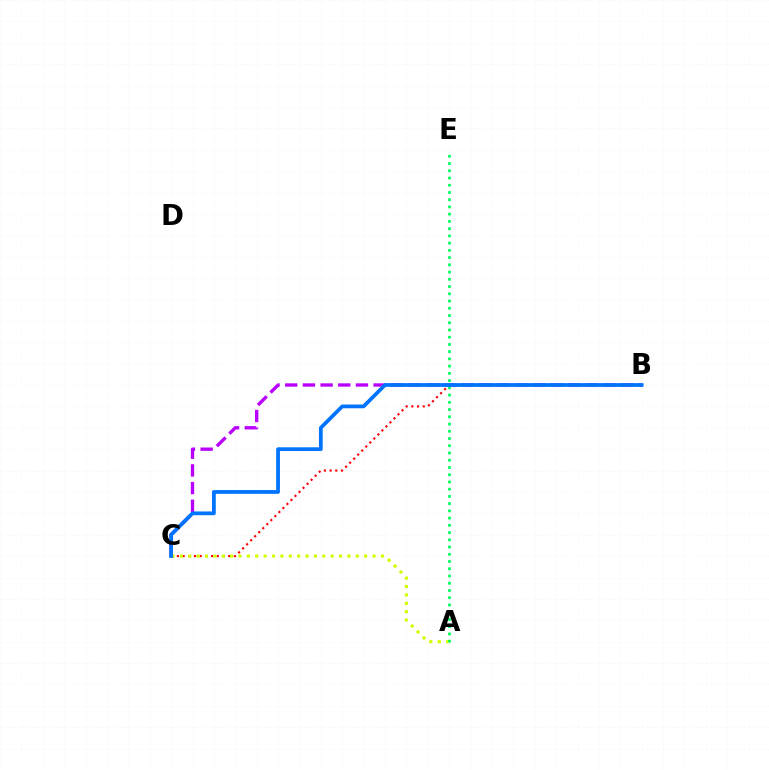{('B', 'C'): [{'color': '#b900ff', 'line_style': 'dashed', 'thickness': 2.4}, {'color': '#ff0000', 'line_style': 'dotted', 'thickness': 1.55}, {'color': '#0074ff', 'line_style': 'solid', 'thickness': 2.7}], ('A', 'C'): [{'color': '#d1ff00', 'line_style': 'dotted', 'thickness': 2.28}], ('A', 'E'): [{'color': '#00ff5c', 'line_style': 'dotted', 'thickness': 1.97}]}